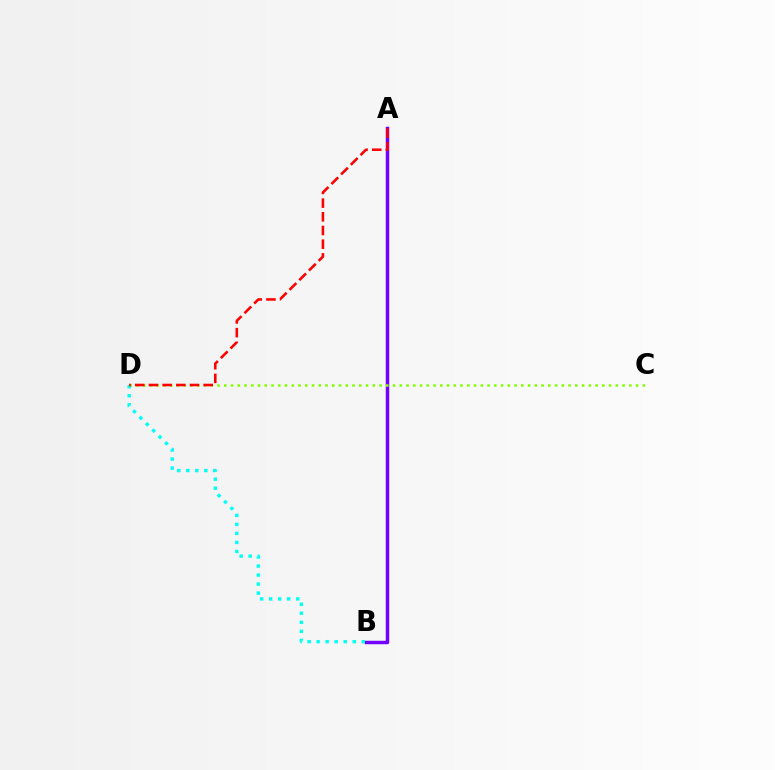{('A', 'B'): [{'color': '#7200ff', 'line_style': 'solid', 'thickness': 2.5}], ('C', 'D'): [{'color': '#84ff00', 'line_style': 'dotted', 'thickness': 1.83}], ('B', 'D'): [{'color': '#00fff6', 'line_style': 'dotted', 'thickness': 2.45}], ('A', 'D'): [{'color': '#ff0000', 'line_style': 'dashed', 'thickness': 1.86}]}